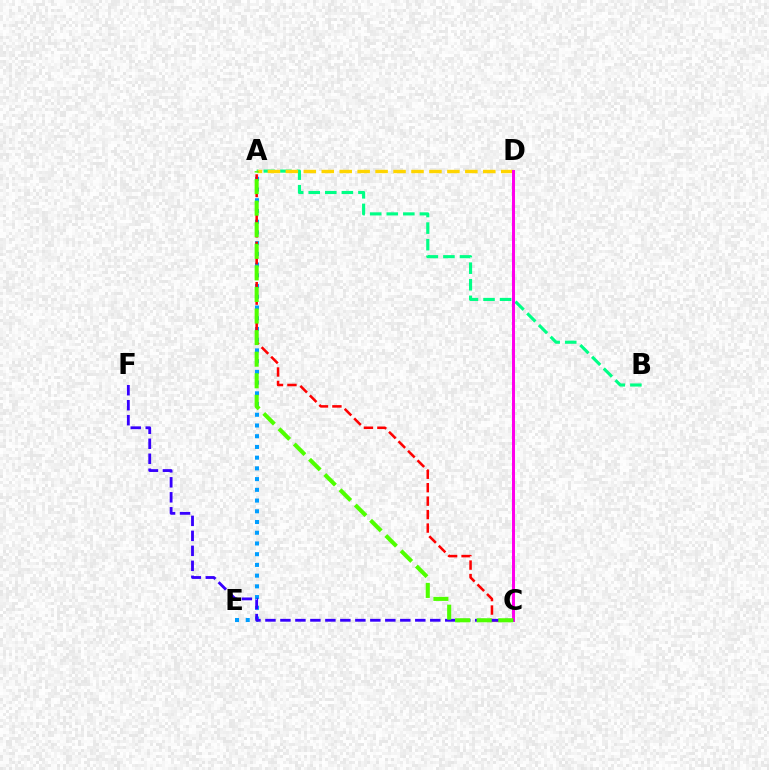{('A', 'E'): [{'color': '#009eff', 'line_style': 'dotted', 'thickness': 2.91}], ('A', 'B'): [{'color': '#00ff86', 'line_style': 'dashed', 'thickness': 2.25}], ('A', 'C'): [{'color': '#ff0000', 'line_style': 'dashed', 'thickness': 1.83}, {'color': '#4fff00', 'line_style': 'dashed', 'thickness': 2.93}], ('A', 'D'): [{'color': '#ffd500', 'line_style': 'dashed', 'thickness': 2.44}], ('C', 'D'): [{'color': '#ff00ed', 'line_style': 'solid', 'thickness': 2.16}], ('C', 'F'): [{'color': '#3700ff', 'line_style': 'dashed', 'thickness': 2.04}]}